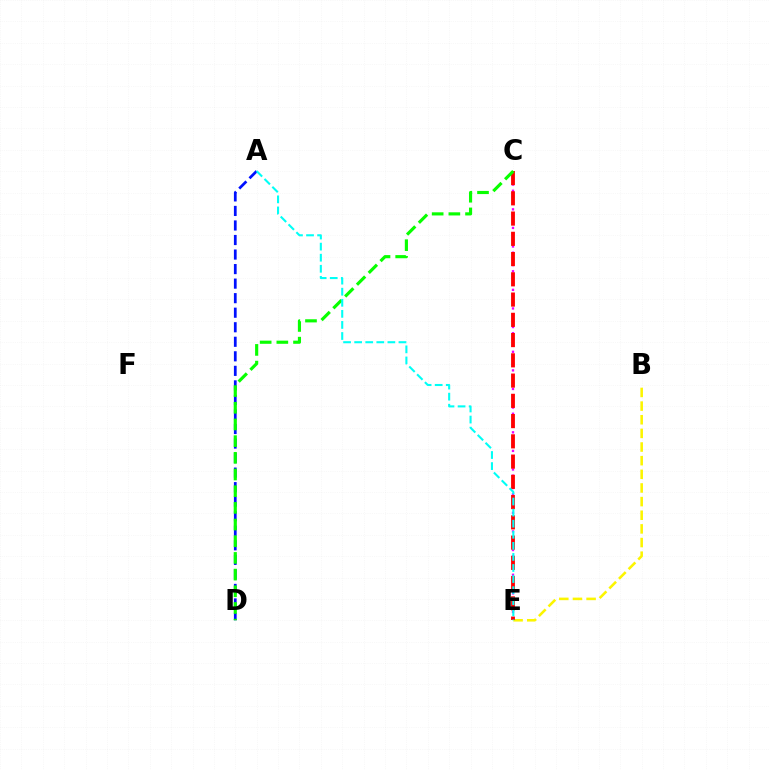{('A', 'D'): [{'color': '#0010ff', 'line_style': 'dashed', 'thickness': 1.97}], ('C', 'E'): [{'color': '#ee00ff', 'line_style': 'dotted', 'thickness': 1.68}, {'color': '#ff0000', 'line_style': 'dashed', 'thickness': 2.75}], ('B', 'E'): [{'color': '#fcf500', 'line_style': 'dashed', 'thickness': 1.85}], ('C', 'D'): [{'color': '#08ff00', 'line_style': 'dashed', 'thickness': 2.27}], ('A', 'E'): [{'color': '#00fff6', 'line_style': 'dashed', 'thickness': 1.5}]}